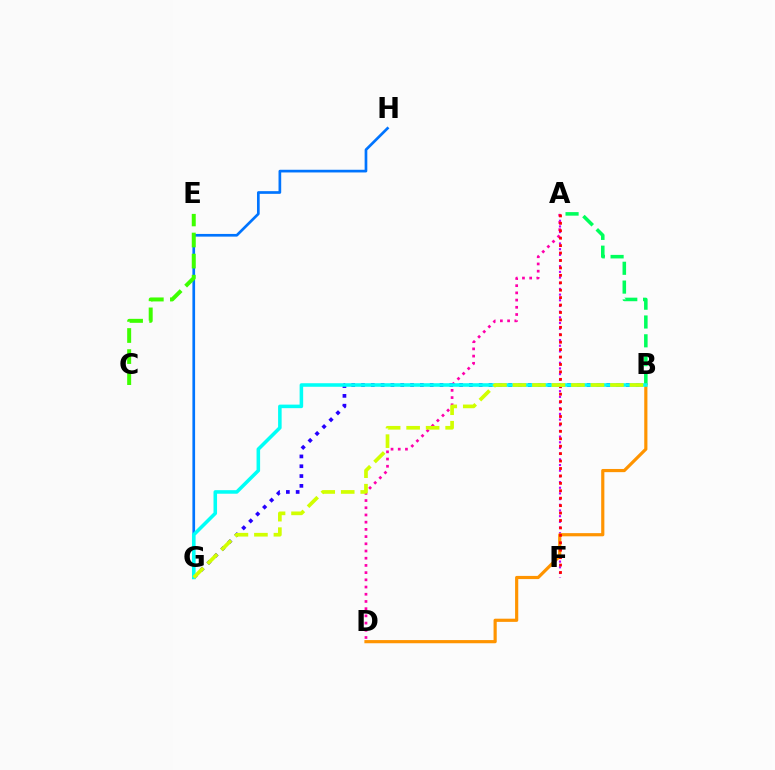{('A', 'B'): [{'color': '#00ff5c', 'line_style': 'dashed', 'thickness': 2.56}], ('G', 'H'): [{'color': '#0074ff', 'line_style': 'solid', 'thickness': 1.93}], ('A', 'F'): [{'color': '#b900ff', 'line_style': 'dotted', 'thickness': 1.54}, {'color': '#ff0000', 'line_style': 'dotted', 'thickness': 2.02}], ('A', 'D'): [{'color': '#ff00ac', 'line_style': 'dotted', 'thickness': 1.96}], ('B', 'D'): [{'color': '#ff9400', 'line_style': 'solid', 'thickness': 2.29}], ('C', 'E'): [{'color': '#3dff00', 'line_style': 'dashed', 'thickness': 2.86}], ('B', 'G'): [{'color': '#2500ff', 'line_style': 'dotted', 'thickness': 2.67}, {'color': '#00fff6', 'line_style': 'solid', 'thickness': 2.55}, {'color': '#d1ff00', 'line_style': 'dashed', 'thickness': 2.65}]}